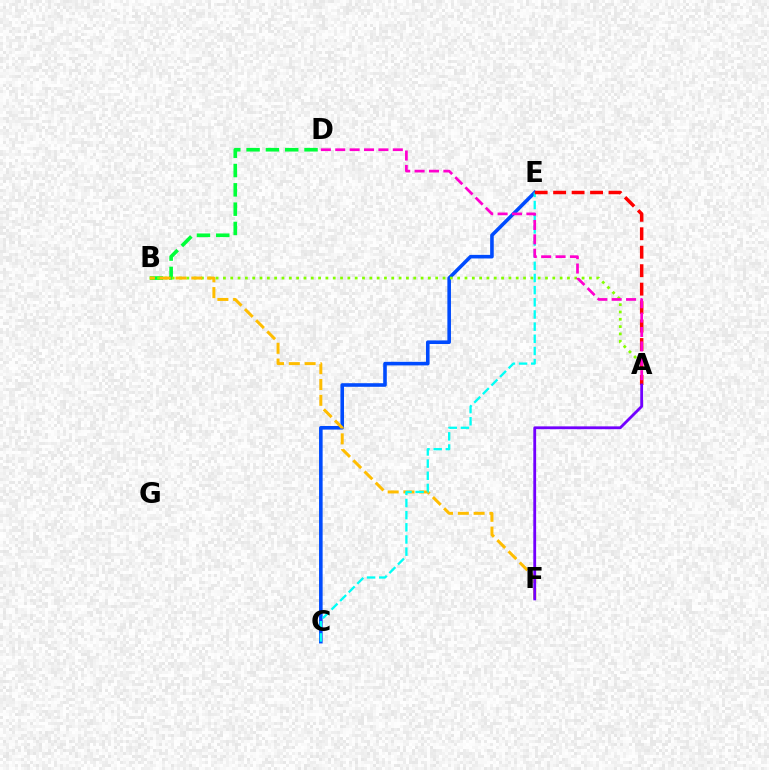{('C', 'E'): [{'color': '#004bff', 'line_style': 'solid', 'thickness': 2.58}, {'color': '#00fff6', 'line_style': 'dashed', 'thickness': 1.65}], ('B', 'D'): [{'color': '#00ff39', 'line_style': 'dashed', 'thickness': 2.62}], ('A', 'B'): [{'color': '#84ff00', 'line_style': 'dotted', 'thickness': 1.99}], ('B', 'F'): [{'color': '#ffbd00', 'line_style': 'dashed', 'thickness': 2.15}], ('A', 'E'): [{'color': '#ff0000', 'line_style': 'dashed', 'thickness': 2.51}], ('A', 'D'): [{'color': '#ff00cf', 'line_style': 'dashed', 'thickness': 1.95}], ('A', 'F'): [{'color': '#7200ff', 'line_style': 'solid', 'thickness': 2.03}]}